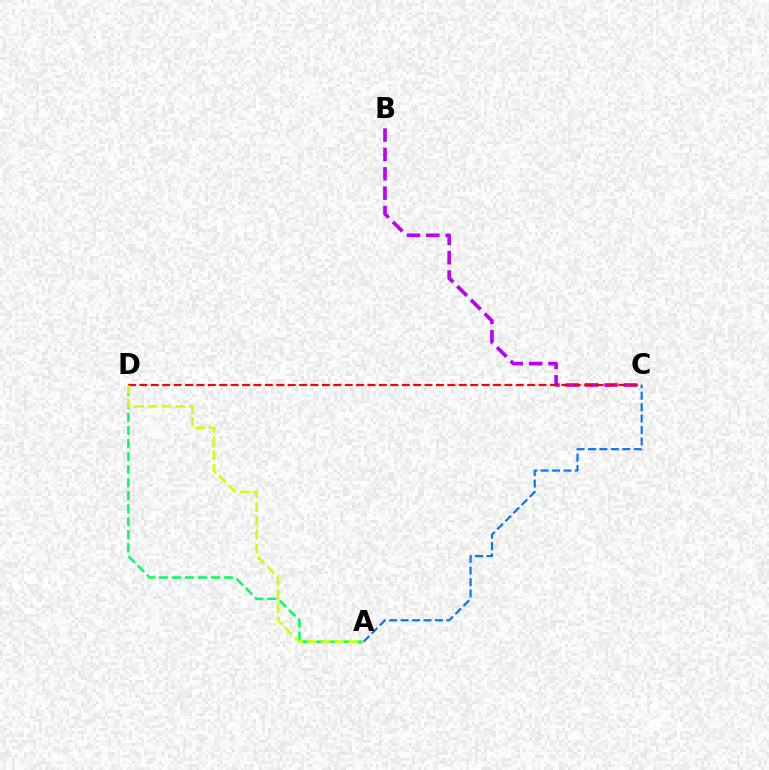{('B', 'C'): [{'color': '#b900ff', 'line_style': 'dashed', 'thickness': 2.63}], ('C', 'D'): [{'color': '#ff0000', 'line_style': 'dashed', 'thickness': 1.55}], ('A', 'D'): [{'color': '#00ff5c', 'line_style': 'dashed', 'thickness': 1.77}, {'color': '#d1ff00', 'line_style': 'dashed', 'thickness': 1.86}], ('A', 'C'): [{'color': '#0074ff', 'line_style': 'dashed', 'thickness': 1.56}]}